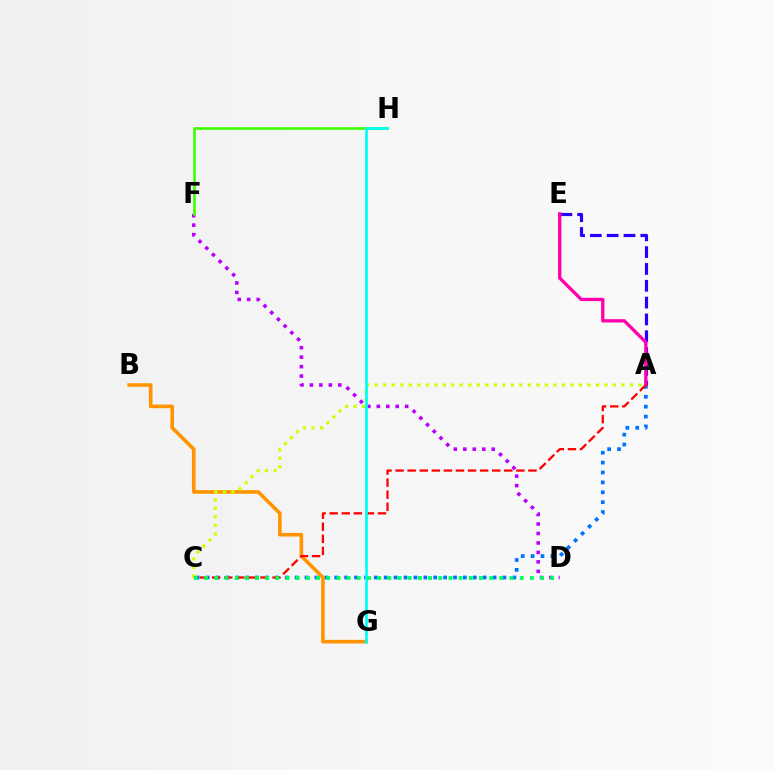{('A', 'C'): [{'color': '#0074ff', 'line_style': 'dotted', 'thickness': 2.69}, {'color': '#d1ff00', 'line_style': 'dotted', 'thickness': 2.31}, {'color': '#ff0000', 'line_style': 'dashed', 'thickness': 1.64}], ('A', 'E'): [{'color': '#2500ff', 'line_style': 'dashed', 'thickness': 2.29}, {'color': '#ff00ac', 'line_style': 'solid', 'thickness': 2.38}], ('B', 'G'): [{'color': '#ff9400', 'line_style': 'solid', 'thickness': 2.59}], ('D', 'F'): [{'color': '#b900ff', 'line_style': 'dotted', 'thickness': 2.57}], ('F', 'H'): [{'color': '#3dff00', 'line_style': 'solid', 'thickness': 1.88}], ('G', 'H'): [{'color': '#00fff6', 'line_style': 'solid', 'thickness': 1.97}], ('C', 'D'): [{'color': '#00ff5c', 'line_style': 'dotted', 'thickness': 2.77}]}